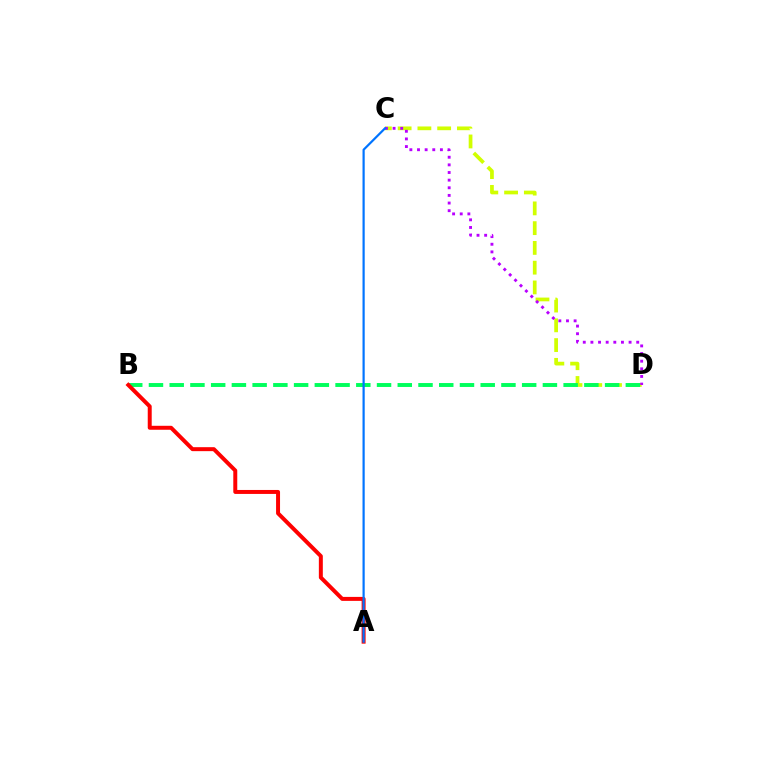{('C', 'D'): [{'color': '#d1ff00', 'line_style': 'dashed', 'thickness': 2.68}, {'color': '#b900ff', 'line_style': 'dotted', 'thickness': 2.07}], ('B', 'D'): [{'color': '#00ff5c', 'line_style': 'dashed', 'thickness': 2.82}], ('A', 'B'): [{'color': '#ff0000', 'line_style': 'solid', 'thickness': 2.86}], ('A', 'C'): [{'color': '#0074ff', 'line_style': 'solid', 'thickness': 1.58}]}